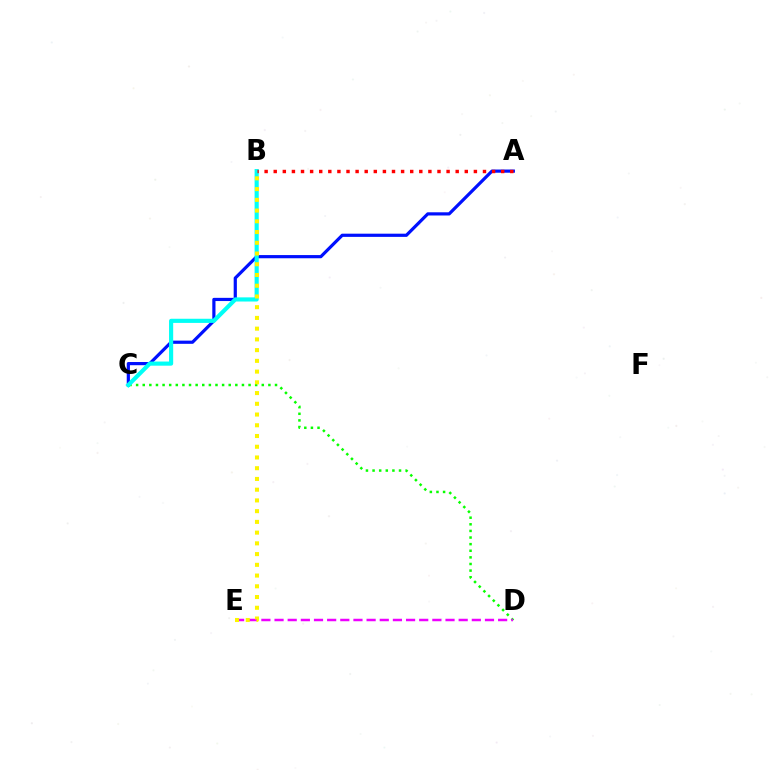{('A', 'C'): [{'color': '#0010ff', 'line_style': 'solid', 'thickness': 2.3}], ('C', 'D'): [{'color': '#08ff00', 'line_style': 'dotted', 'thickness': 1.8}], ('D', 'E'): [{'color': '#ee00ff', 'line_style': 'dashed', 'thickness': 1.79}], ('B', 'C'): [{'color': '#00fff6', 'line_style': 'solid', 'thickness': 2.99}], ('B', 'E'): [{'color': '#fcf500', 'line_style': 'dotted', 'thickness': 2.92}], ('A', 'B'): [{'color': '#ff0000', 'line_style': 'dotted', 'thickness': 2.47}]}